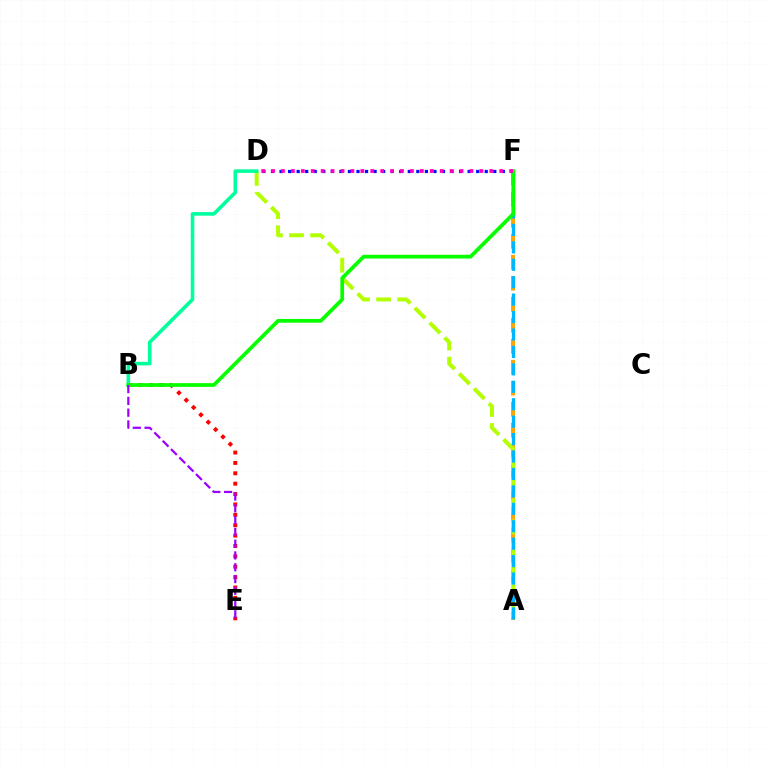{('A', 'F'): [{'color': '#ffa500', 'line_style': 'dashed', 'thickness': 2.85}, {'color': '#00b5ff', 'line_style': 'dashed', 'thickness': 2.37}], ('B', 'E'): [{'color': '#ff0000', 'line_style': 'dotted', 'thickness': 2.82}, {'color': '#9b00ff', 'line_style': 'dashed', 'thickness': 1.6}], ('A', 'D'): [{'color': '#b3ff00', 'line_style': 'dashed', 'thickness': 2.86}], ('D', 'F'): [{'color': '#0010ff', 'line_style': 'dotted', 'thickness': 2.32}, {'color': '#ff00bd', 'line_style': 'dotted', 'thickness': 2.7}], ('B', 'D'): [{'color': '#00ff9d', 'line_style': 'solid', 'thickness': 2.58}], ('B', 'F'): [{'color': '#08ff00', 'line_style': 'solid', 'thickness': 2.7}]}